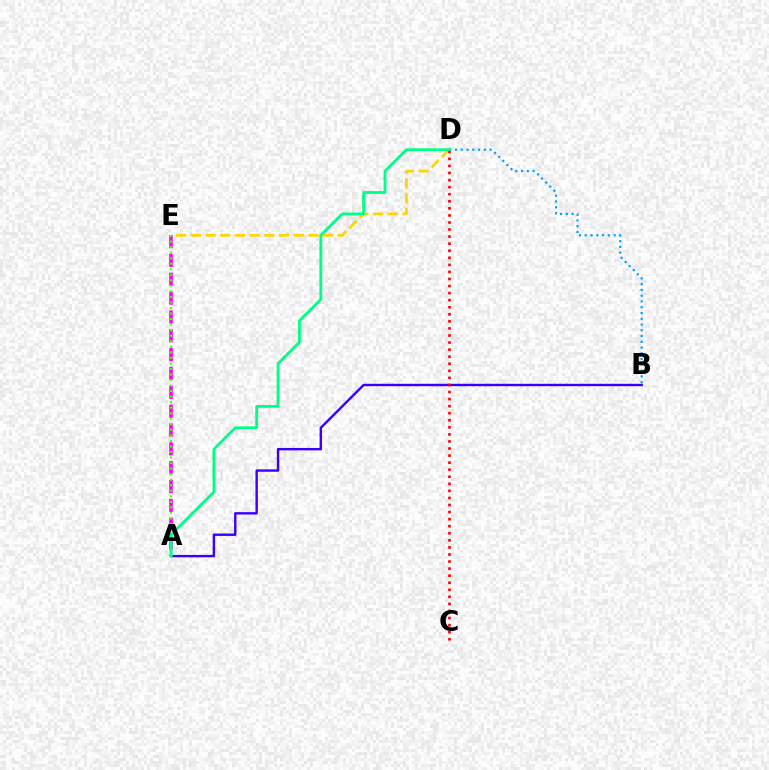{('D', 'E'): [{'color': '#ffd500', 'line_style': 'dashed', 'thickness': 2.0}], ('A', 'B'): [{'color': '#3700ff', 'line_style': 'solid', 'thickness': 1.73}], ('B', 'D'): [{'color': '#009eff', 'line_style': 'dotted', 'thickness': 1.57}], ('A', 'E'): [{'color': '#ff00ed', 'line_style': 'dashed', 'thickness': 2.56}, {'color': '#4fff00', 'line_style': 'dotted', 'thickness': 1.5}], ('C', 'D'): [{'color': '#ff0000', 'line_style': 'dotted', 'thickness': 1.92}], ('A', 'D'): [{'color': '#00ff86', 'line_style': 'solid', 'thickness': 2.02}]}